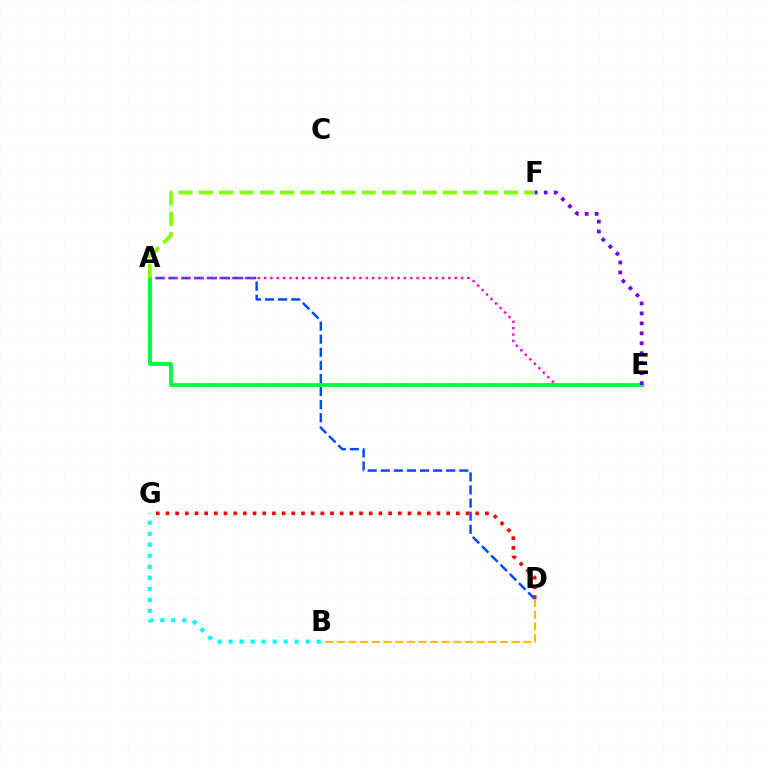{('D', 'G'): [{'color': '#ff0000', 'line_style': 'dotted', 'thickness': 2.63}], ('A', 'D'): [{'color': '#004bff', 'line_style': 'dashed', 'thickness': 1.78}], ('A', 'E'): [{'color': '#ff00cf', 'line_style': 'dotted', 'thickness': 1.73}, {'color': '#00ff39', 'line_style': 'solid', 'thickness': 2.74}], ('A', 'F'): [{'color': '#84ff00', 'line_style': 'dashed', 'thickness': 2.76}], ('B', 'G'): [{'color': '#00fff6', 'line_style': 'dotted', 'thickness': 2.99}], ('E', 'F'): [{'color': '#7200ff', 'line_style': 'dotted', 'thickness': 2.71}], ('B', 'D'): [{'color': '#ffbd00', 'line_style': 'dashed', 'thickness': 1.58}]}